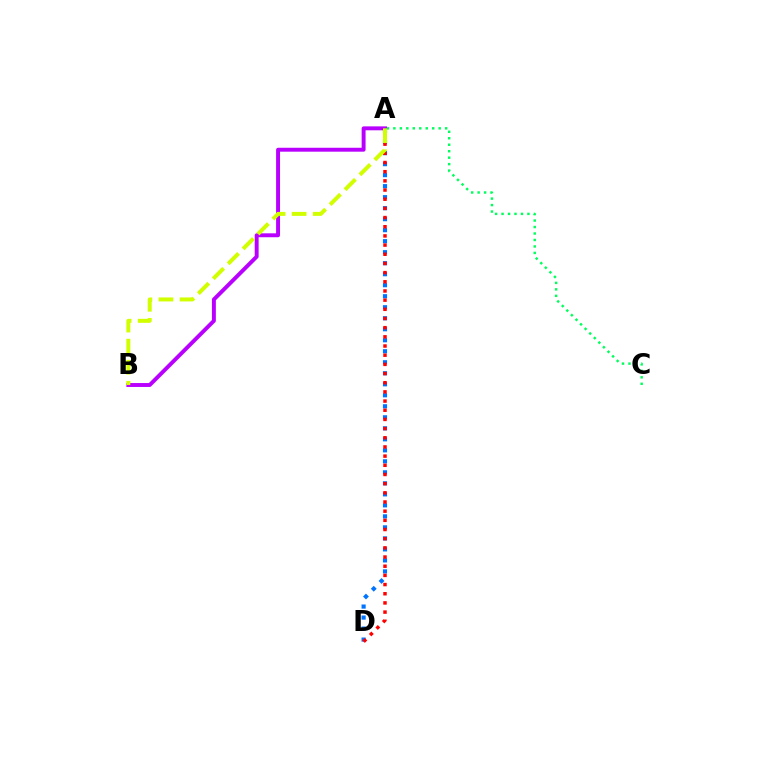{('A', 'C'): [{'color': '#00ff5c', 'line_style': 'dotted', 'thickness': 1.76}], ('A', 'B'): [{'color': '#b900ff', 'line_style': 'solid', 'thickness': 2.82}, {'color': '#d1ff00', 'line_style': 'dashed', 'thickness': 2.86}], ('A', 'D'): [{'color': '#0074ff', 'line_style': 'dotted', 'thickness': 2.99}, {'color': '#ff0000', 'line_style': 'dotted', 'thickness': 2.49}]}